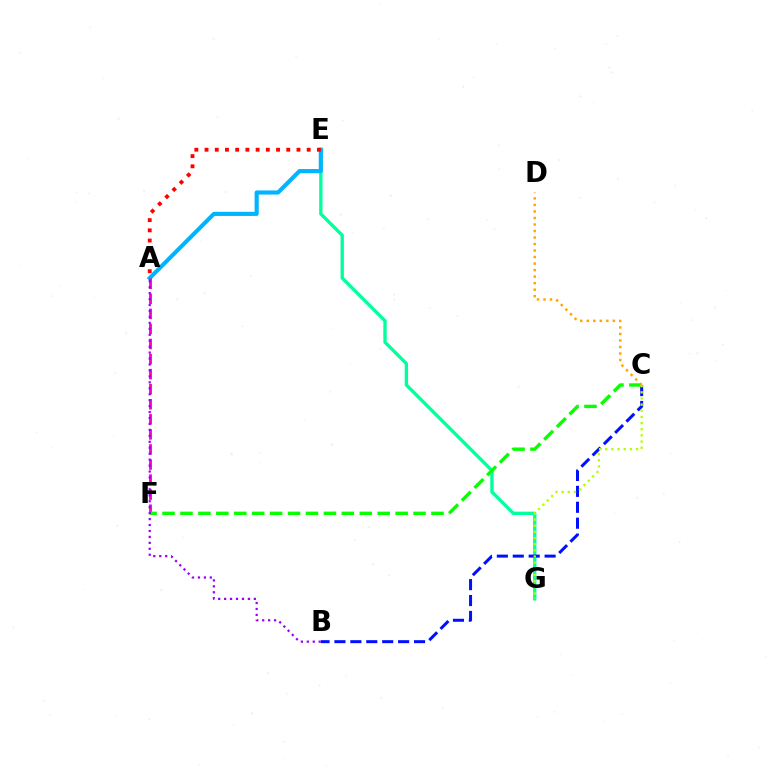{('E', 'G'): [{'color': '#00ff9d', 'line_style': 'solid', 'thickness': 2.4}], ('A', 'E'): [{'color': '#00b5ff', 'line_style': 'solid', 'thickness': 2.97}, {'color': '#ff0000', 'line_style': 'dotted', 'thickness': 2.78}], ('B', 'C'): [{'color': '#0010ff', 'line_style': 'dashed', 'thickness': 2.16}], ('A', 'F'): [{'color': '#ff00bd', 'line_style': 'dashed', 'thickness': 2.05}], ('C', 'F'): [{'color': '#08ff00', 'line_style': 'dashed', 'thickness': 2.44}], ('C', 'D'): [{'color': '#ffa500', 'line_style': 'dotted', 'thickness': 1.77}], ('A', 'B'): [{'color': '#9b00ff', 'line_style': 'dotted', 'thickness': 1.62}], ('C', 'G'): [{'color': '#b3ff00', 'line_style': 'dotted', 'thickness': 1.67}]}